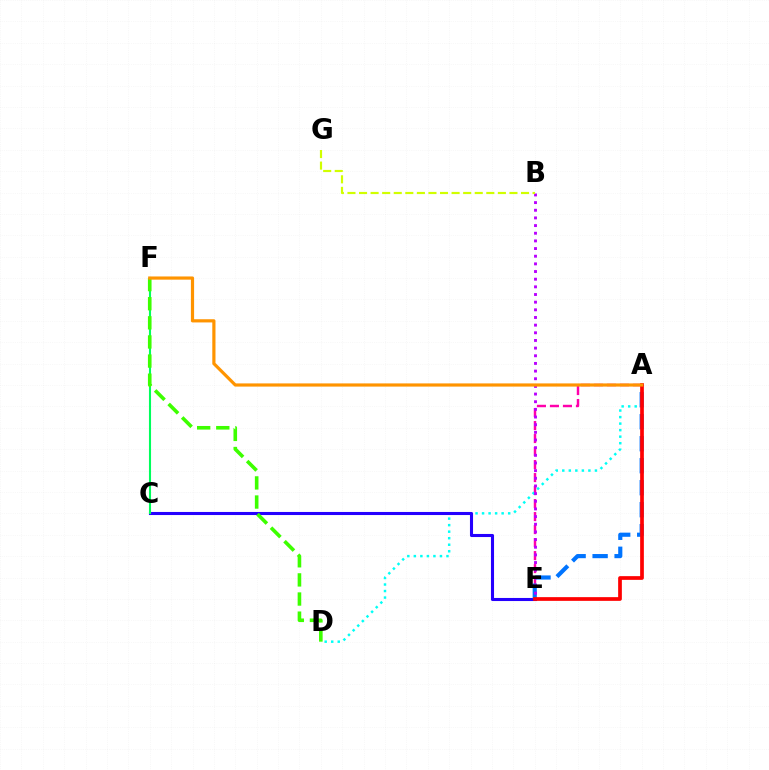{('A', 'E'): [{'color': '#ff00ac', 'line_style': 'dashed', 'thickness': 1.77}, {'color': '#0074ff', 'line_style': 'dashed', 'thickness': 2.99}, {'color': '#ff0000', 'line_style': 'solid', 'thickness': 2.67}], ('A', 'D'): [{'color': '#00fff6', 'line_style': 'dotted', 'thickness': 1.77}], ('C', 'E'): [{'color': '#2500ff', 'line_style': 'solid', 'thickness': 2.22}], ('C', 'F'): [{'color': '#00ff5c', 'line_style': 'solid', 'thickness': 1.51}], ('D', 'F'): [{'color': '#3dff00', 'line_style': 'dashed', 'thickness': 2.6}], ('B', 'E'): [{'color': '#b900ff', 'line_style': 'dotted', 'thickness': 2.08}], ('B', 'G'): [{'color': '#d1ff00', 'line_style': 'dashed', 'thickness': 1.57}], ('A', 'F'): [{'color': '#ff9400', 'line_style': 'solid', 'thickness': 2.3}]}